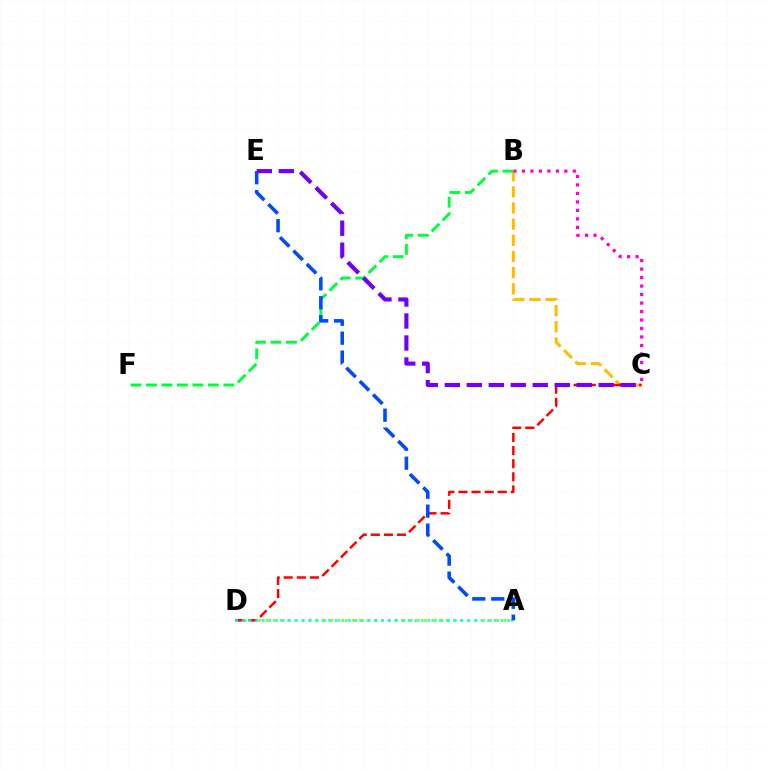{('A', 'D'): [{'color': '#84ff00', 'line_style': 'dotted', 'thickness': 1.96}, {'color': '#00fff6', 'line_style': 'dotted', 'thickness': 1.8}], ('B', 'C'): [{'color': '#ffbd00', 'line_style': 'dashed', 'thickness': 2.19}, {'color': '#ff00cf', 'line_style': 'dotted', 'thickness': 2.31}], ('C', 'D'): [{'color': '#ff0000', 'line_style': 'dashed', 'thickness': 1.78}], ('B', 'F'): [{'color': '#00ff39', 'line_style': 'dashed', 'thickness': 2.1}], ('A', 'E'): [{'color': '#004bff', 'line_style': 'dashed', 'thickness': 2.57}], ('C', 'E'): [{'color': '#7200ff', 'line_style': 'dashed', 'thickness': 2.99}]}